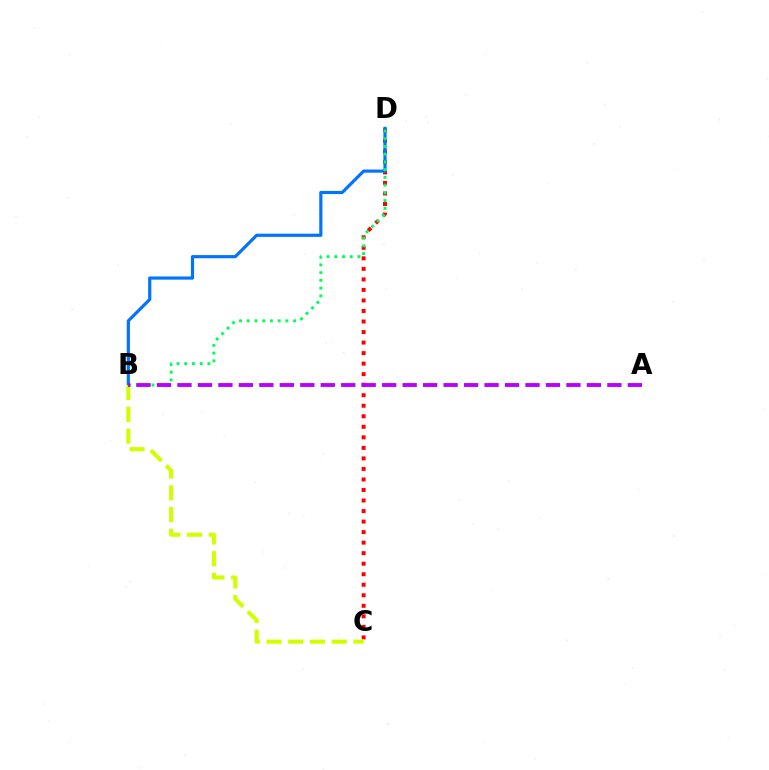{('C', 'D'): [{'color': '#ff0000', 'line_style': 'dotted', 'thickness': 2.86}], ('B', 'D'): [{'color': '#0074ff', 'line_style': 'solid', 'thickness': 2.28}, {'color': '#00ff5c', 'line_style': 'dotted', 'thickness': 2.1}], ('B', 'C'): [{'color': '#d1ff00', 'line_style': 'dashed', 'thickness': 2.95}], ('A', 'B'): [{'color': '#b900ff', 'line_style': 'dashed', 'thickness': 2.78}]}